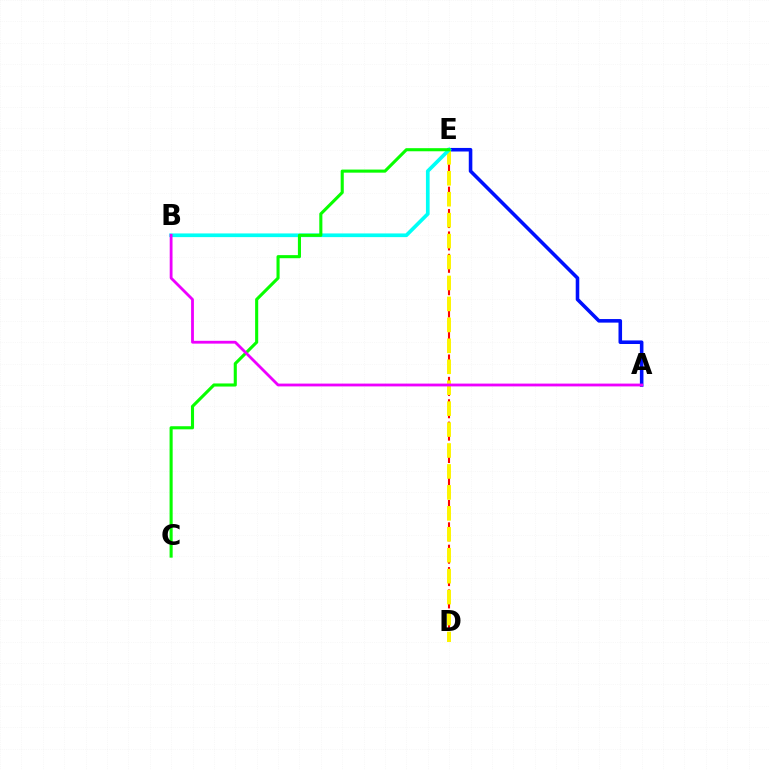{('D', 'E'): [{'color': '#ff0000', 'line_style': 'dashed', 'thickness': 1.52}, {'color': '#fcf500', 'line_style': 'dashed', 'thickness': 2.85}], ('A', 'E'): [{'color': '#0010ff', 'line_style': 'solid', 'thickness': 2.57}], ('B', 'E'): [{'color': '#00fff6', 'line_style': 'solid', 'thickness': 2.65}], ('C', 'E'): [{'color': '#08ff00', 'line_style': 'solid', 'thickness': 2.23}], ('A', 'B'): [{'color': '#ee00ff', 'line_style': 'solid', 'thickness': 2.03}]}